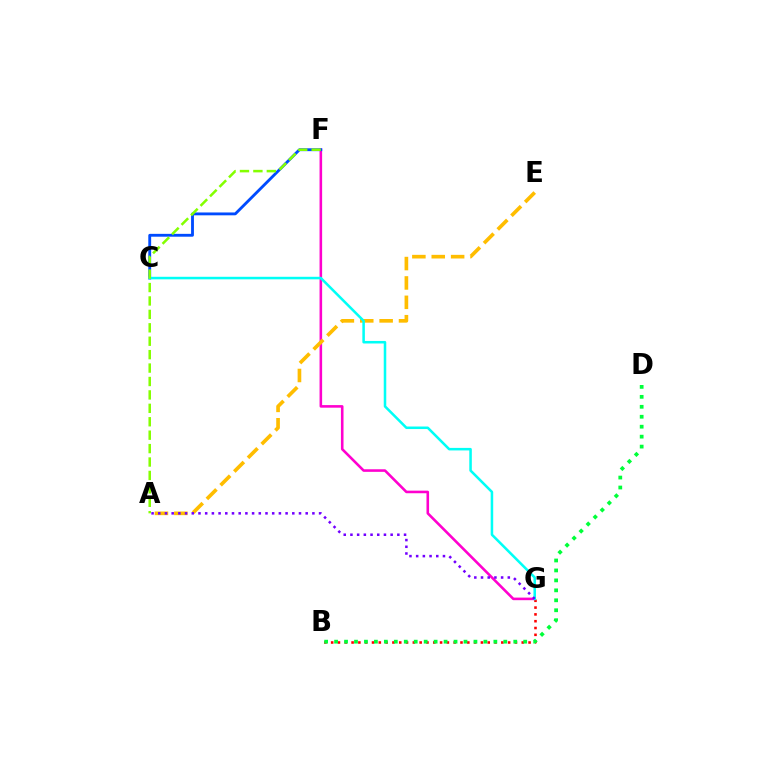{('F', 'G'): [{'color': '#ff00cf', 'line_style': 'solid', 'thickness': 1.86}], ('C', 'F'): [{'color': '#004bff', 'line_style': 'solid', 'thickness': 2.05}], ('A', 'E'): [{'color': '#ffbd00', 'line_style': 'dashed', 'thickness': 2.63}], ('B', 'G'): [{'color': '#ff0000', 'line_style': 'dotted', 'thickness': 1.85}], ('C', 'G'): [{'color': '#00fff6', 'line_style': 'solid', 'thickness': 1.83}], ('B', 'D'): [{'color': '#00ff39', 'line_style': 'dotted', 'thickness': 2.7}], ('A', 'G'): [{'color': '#7200ff', 'line_style': 'dotted', 'thickness': 1.82}], ('A', 'F'): [{'color': '#84ff00', 'line_style': 'dashed', 'thickness': 1.82}]}